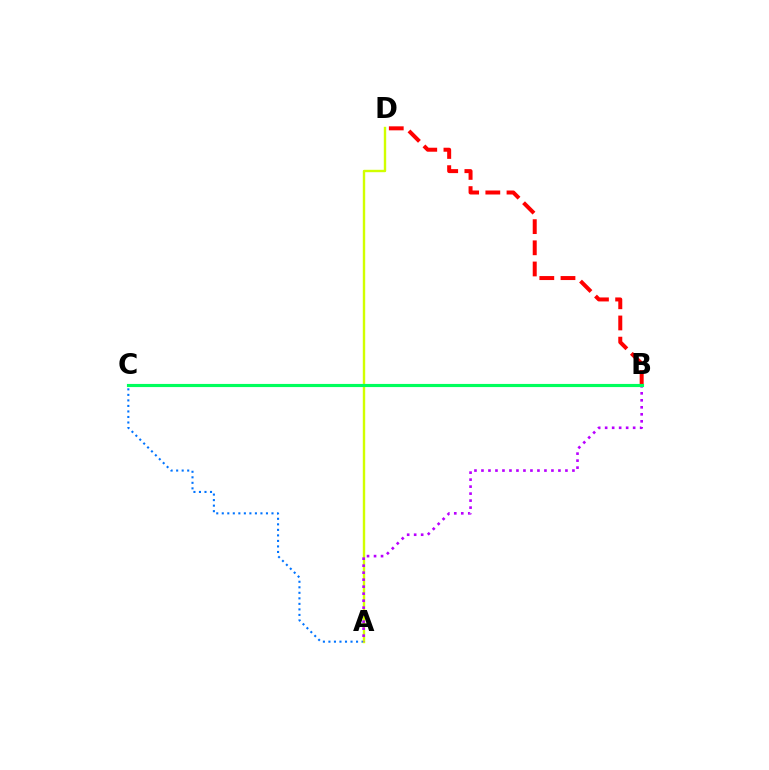{('A', 'C'): [{'color': '#0074ff', 'line_style': 'dotted', 'thickness': 1.5}], ('A', 'D'): [{'color': '#d1ff00', 'line_style': 'solid', 'thickness': 1.73}], ('B', 'D'): [{'color': '#ff0000', 'line_style': 'dashed', 'thickness': 2.88}], ('A', 'B'): [{'color': '#b900ff', 'line_style': 'dotted', 'thickness': 1.9}], ('B', 'C'): [{'color': '#00ff5c', 'line_style': 'solid', 'thickness': 2.26}]}